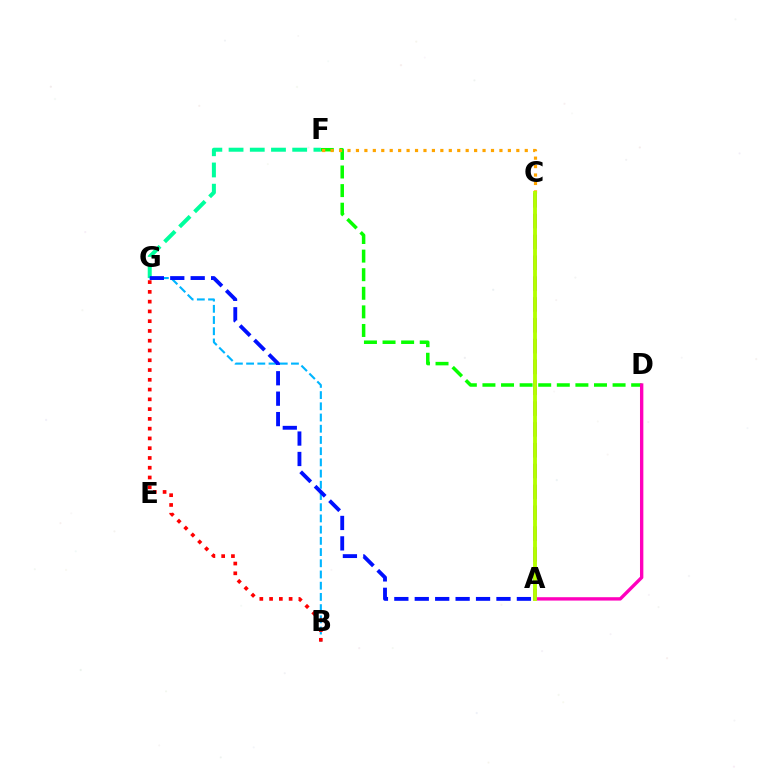{('D', 'F'): [{'color': '#08ff00', 'line_style': 'dashed', 'thickness': 2.53}], ('A', 'D'): [{'color': '#ff00bd', 'line_style': 'solid', 'thickness': 2.42}], ('A', 'C'): [{'color': '#9b00ff', 'line_style': 'dashed', 'thickness': 2.83}, {'color': '#b3ff00', 'line_style': 'solid', 'thickness': 2.78}], ('F', 'G'): [{'color': '#00ff9d', 'line_style': 'dashed', 'thickness': 2.88}], ('B', 'G'): [{'color': '#00b5ff', 'line_style': 'dashed', 'thickness': 1.52}, {'color': '#ff0000', 'line_style': 'dotted', 'thickness': 2.65}], ('C', 'F'): [{'color': '#ffa500', 'line_style': 'dotted', 'thickness': 2.29}], ('A', 'G'): [{'color': '#0010ff', 'line_style': 'dashed', 'thickness': 2.77}]}